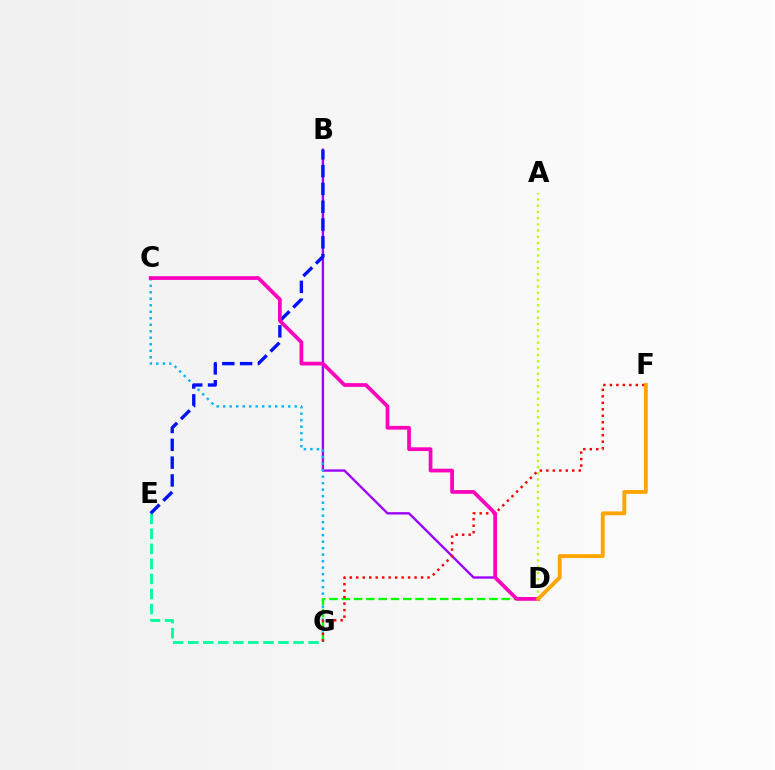{('A', 'D'): [{'color': '#b3ff00', 'line_style': 'dotted', 'thickness': 1.69}], ('E', 'G'): [{'color': '#00ff9d', 'line_style': 'dashed', 'thickness': 2.04}], ('B', 'D'): [{'color': '#9b00ff', 'line_style': 'solid', 'thickness': 1.69}], ('C', 'G'): [{'color': '#00b5ff', 'line_style': 'dotted', 'thickness': 1.77}], ('D', 'G'): [{'color': '#08ff00', 'line_style': 'dashed', 'thickness': 1.67}], ('F', 'G'): [{'color': '#ff0000', 'line_style': 'dotted', 'thickness': 1.76}], ('B', 'E'): [{'color': '#0010ff', 'line_style': 'dashed', 'thickness': 2.42}], ('C', 'D'): [{'color': '#ff00bd', 'line_style': 'solid', 'thickness': 2.69}], ('D', 'F'): [{'color': '#ffa500', 'line_style': 'solid', 'thickness': 2.8}]}